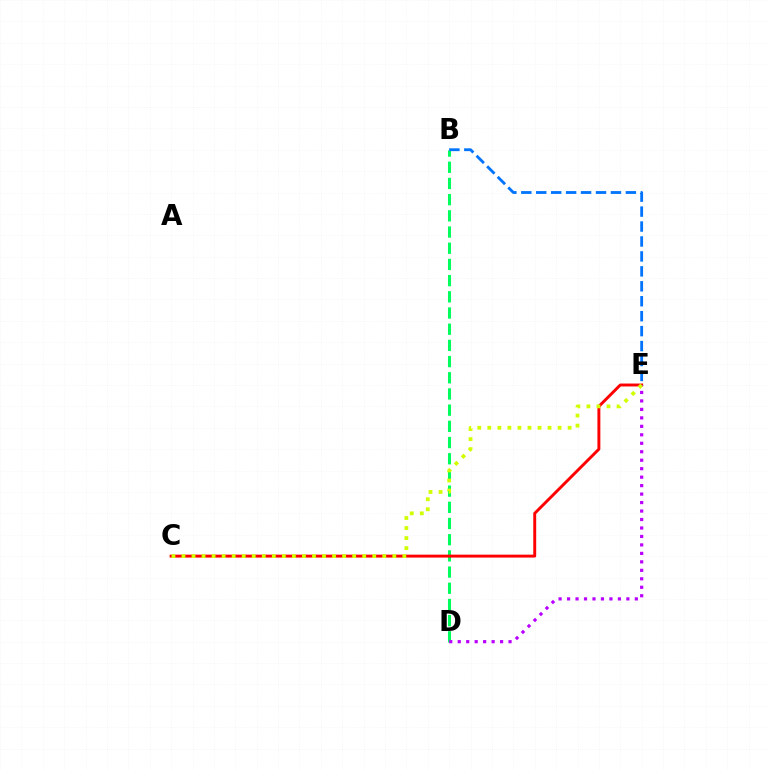{('B', 'D'): [{'color': '#00ff5c', 'line_style': 'dashed', 'thickness': 2.2}], ('C', 'E'): [{'color': '#ff0000', 'line_style': 'solid', 'thickness': 2.11}, {'color': '#d1ff00', 'line_style': 'dotted', 'thickness': 2.73}], ('D', 'E'): [{'color': '#b900ff', 'line_style': 'dotted', 'thickness': 2.3}], ('B', 'E'): [{'color': '#0074ff', 'line_style': 'dashed', 'thickness': 2.03}]}